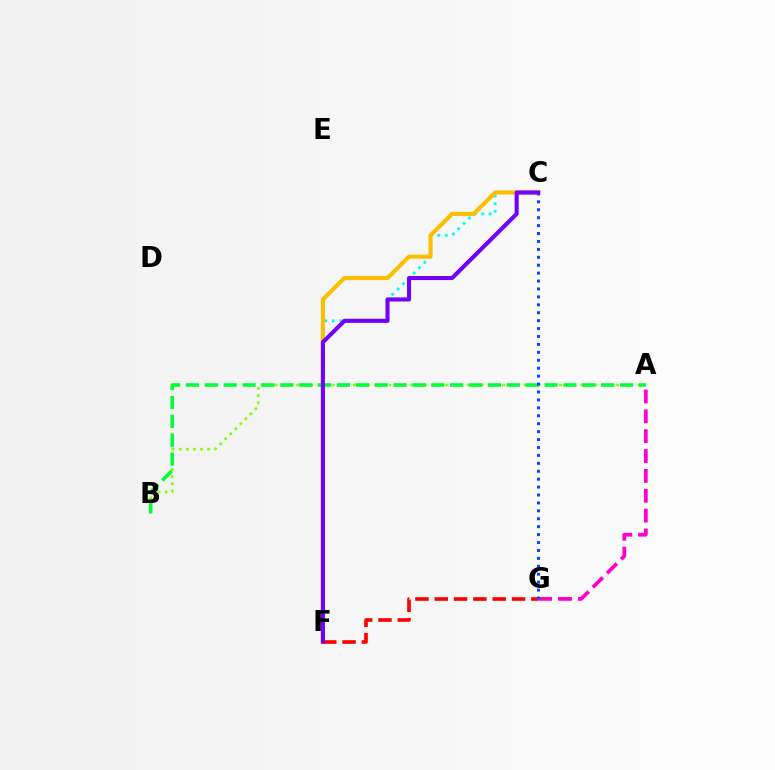{('C', 'F'): [{'color': '#00fff6', 'line_style': 'dotted', 'thickness': 2.05}, {'color': '#ffbd00', 'line_style': 'solid', 'thickness': 2.96}, {'color': '#7200ff', 'line_style': 'solid', 'thickness': 2.94}], ('A', 'B'): [{'color': '#84ff00', 'line_style': 'dotted', 'thickness': 1.93}, {'color': '#00ff39', 'line_style': 'dashed', 'thickness': 2.56}], ('A', 'G'): [{'color': '#ff00cf', 'line_style': 'dashed', 'thickness': 2.7}], ('F', 'G'): [{'color': '#ff0000', 'line_style': 'dashed', 'thickness': 2.62}], ('C', 'G'): [{'color': '#004bff', 'line_style': 'dotted', 'thickness': 2.15}]}